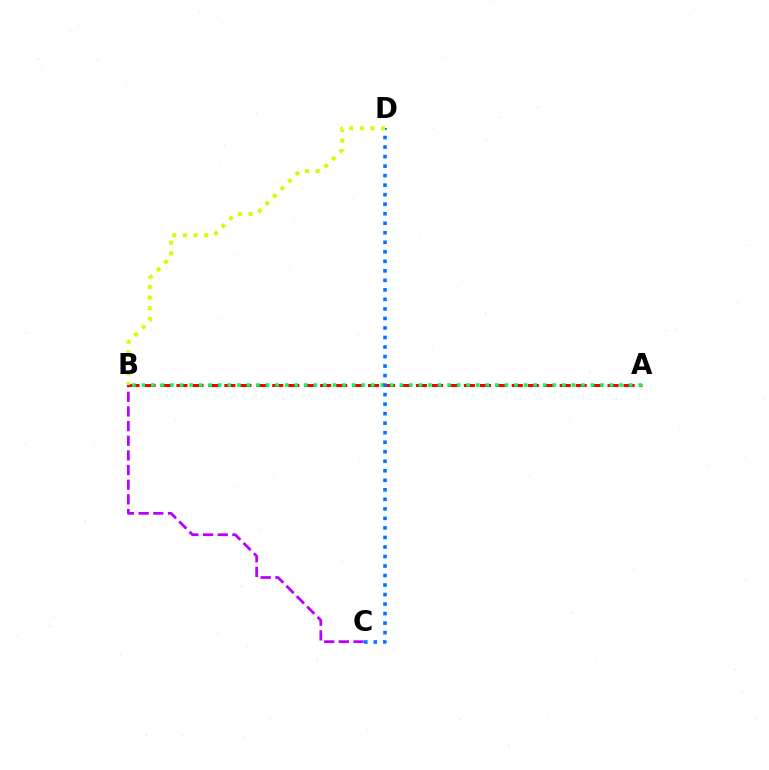{('B', 'C'): [{'color': '#b900ff', 'line_style': 'dashed', 'thickness': 1.99}], ('A', 'B'): [{'color': '#ff0000', 'line_style': 'dashed', 'thickness': 2.17}, {'color': '#00ff5c', 'line_style': 'dotted', 'thickness': 2.6}], ('C', 'D'): [{'color': '#0074ff', 'line_style': 'dotted', 'thickness': 2.59}], ('B', 'D'): [{'color': '#d1ff00', 'line_style': 'dotted', 'thickness': 2.89}]}